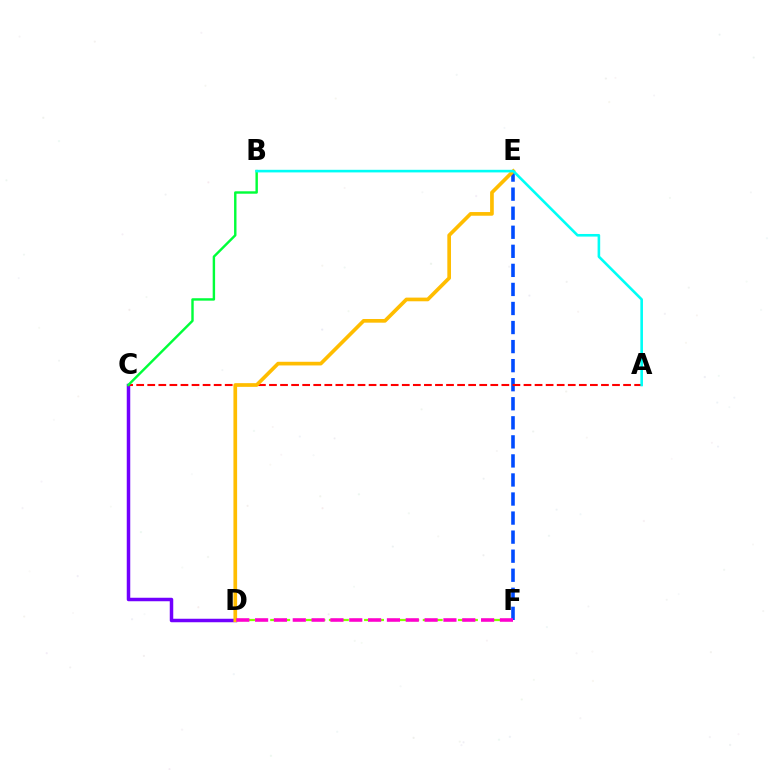{('E', 'F'): [{'color': '#004bff', 'line_style': 'dashed', 'thickness': 2.59}], ('C', 'D'): [{'color': '#7200ff', 'line_style': 'solid', 'thickness': 2.52}], ('A', 'C'): [{'color': '#ff0000', 'line_style': 'dashed', 'thickness': 1.5}], ('B', 'C'): [{'color': '#00ff39', 'line_style': 'solid', 'thickness': 1.74}], ('D', 'F'): [{'color': '#84ff00', 'line_style': 'dashed', 'thickness': 1.59}, {'color': '#ff00cf', 'line_style': 'dashed', 'thickness': 2.56}], ('D', 'E'): [{'color': '#ffbd00', 'line_style': 'solid', 'thickness': 2.65}], ('A', 'B'): [{'color': '#00fff6', 'line_style': 'solid', 'thickness': 1.88}]}